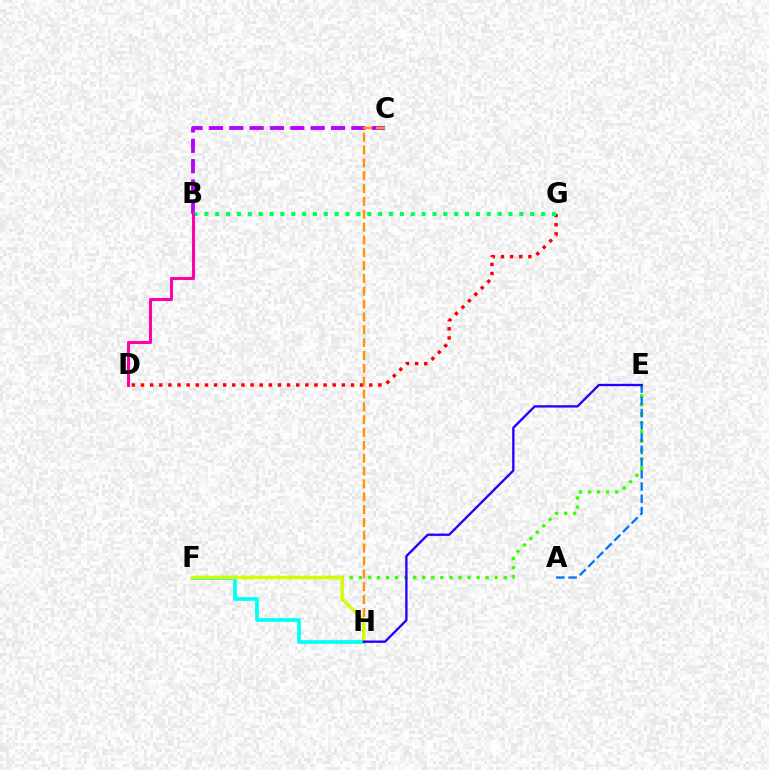{('B', 'C'): [{'color': '#b900ff', 'line_style': 'dashed', 'thickness': 2.77}], ('D', 'G'): [{'color': '#ff0000', 'line_style': 'dotted', 'thickness': 2.48}], ('E', 'F'): [{'color': '#3dff00', 'line_style': 'dotted', 'thickness': 2.46}], ('B', 'G'): [{'color': '#00ff5c', 'line_style': 'dotted', 'thickness': 2.95}], ('B', 'D'): [{'color': '#ff00ac', 'line_style': 'solid', 'thickness': 2.2}], ('A', 'E'): [{'color': '#0074ff', 'line_style': 'dashed', 'thickness': 1.66}], ('F', 'H'): [{'color': '#00fff6', 'line_style': 'solid', 'thickness': 2.67}, {'color': '#d1ff00', 'line_style': 'solid', 'thickness': 2.42}], ('C', 'H'): [{'color': '#ff9400', 'line_style': 'dashed', 'thickness': 1.74}], ('E', 'H'): [{'color': '#2500ff', 'line_style': 'solid', 'thickness': 1.68}]}